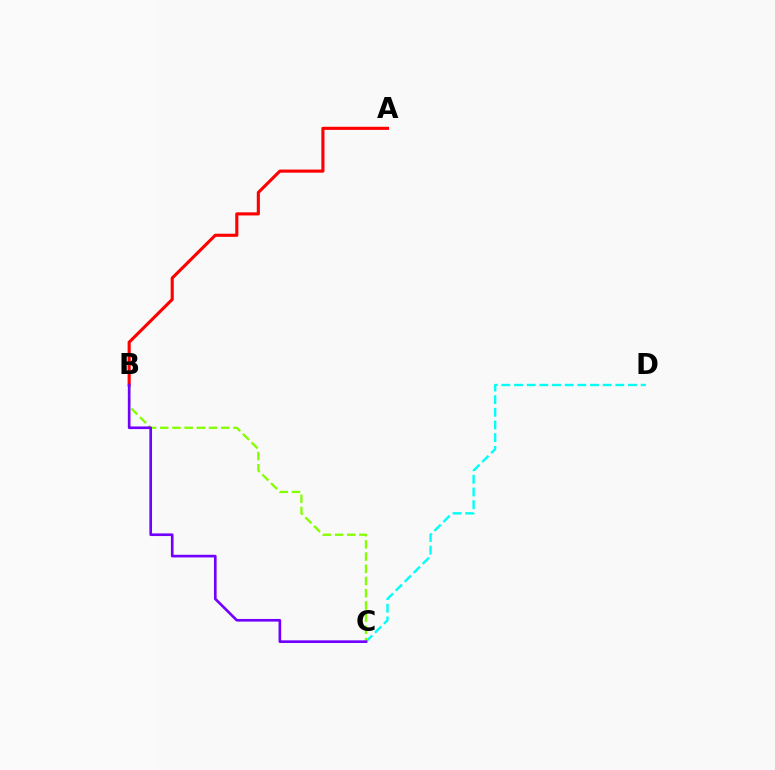{('C', 'D'): [{'color': '#00fff6', 'line_style': 'dashed', 'thickness': 1.72}], ('A', 'B'): [{'color': '#ff0000', 'line_style': 'solid', 'thickness': 2.24}], ('B', 'C'): [{'color': '#84ff00', 'line_style': 'dashed', 'thickness': 1.66}, {'color': '#7200ff', 'line_style': 'solid', 'thickness': 1.91}]}